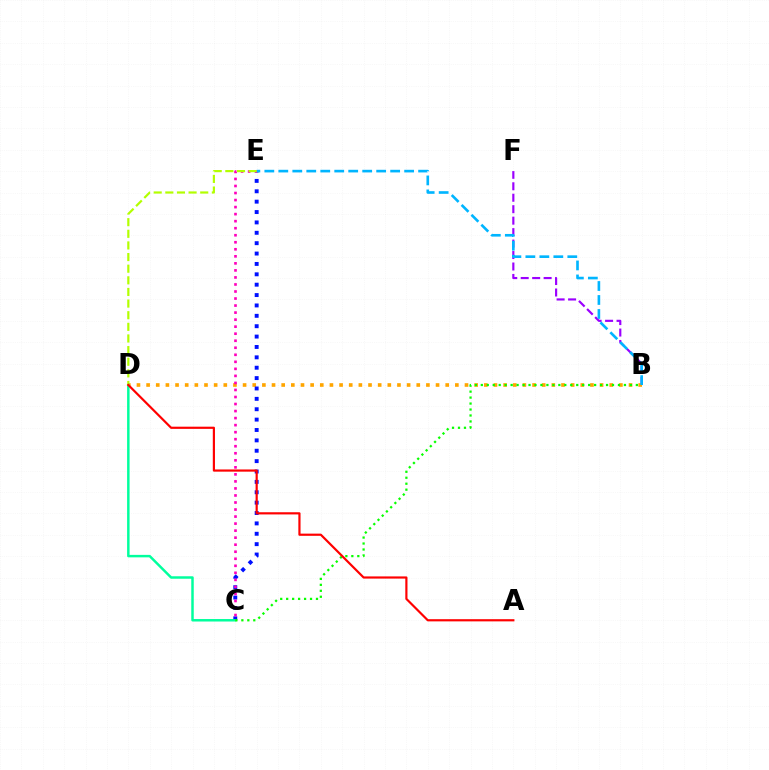{('B', 'F'): [{'color': '#9b00ff', 'line_style': 'dashed', 'thickness': 1.56}], ('B', 'D'): [{'color': '#ffa500', 'line_style': 'dotted', 'thickness': 2.62}], ('C', 'E'): [{'color': '#0010ff', 'line_style': 'dotted', 'thickness': 2.82}, {'color': '#ff00bd', 'line_style': 'dotted', 'thickness': 1.91}], ('B', 'E'): [{'color': '#00b5ff', 'line_style': 'dashed', 'thickness': 1.9}], ('C', 'D'): [{'color': '#00ff9d', 'line_style': 'solid', 'thickness': 1.78}], ('D', 'E'): [{'color': '#b3ff00', 'line_style': 'dashed', 'thickness': 1.58}], ('B', 'C'): [{'color': '#08ff00', 'line_style': 'dotted', 'thickness': 1.62}], ('A', 'D'): [{'color': '#ff0000', 'line_style': 'solid', 'thickness': 1.57}]}